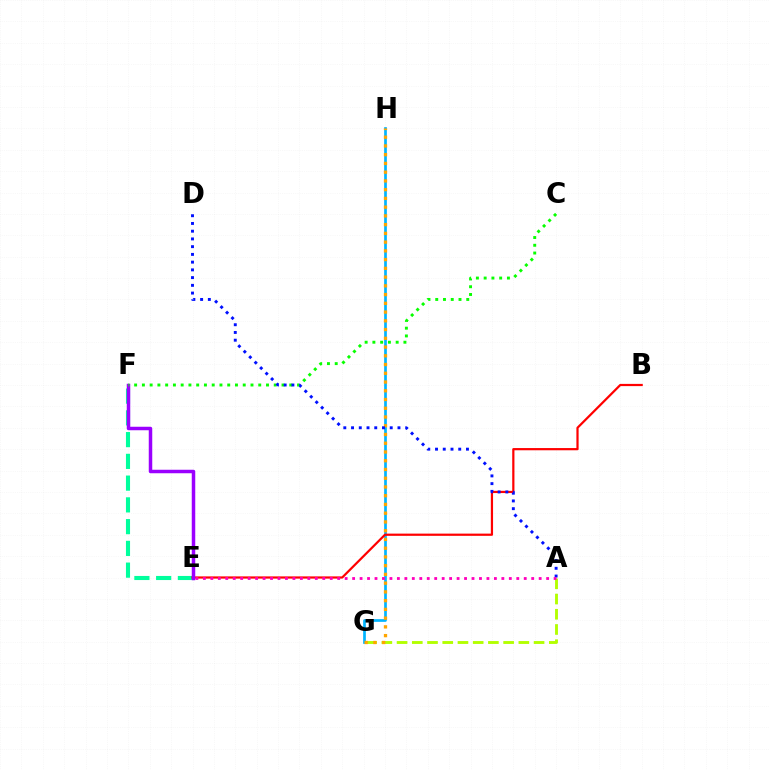{('G', 'H'): [{'color': '#00b5ff', 'line_style': 'solid', 'thickness': 1.95}, {'color': '#ffa500', 'line_style': 'dotted', 'thickness': 2.38}], ('A', 'G'): [{'color': '#b3ff00', 'line_style': 'dashed', 'thickness': 2.07}], ('E', 'F'): [{'color': '#00ff9d', 'line_style': 'dashed', 'thickness': 2.96}, {'color': '#9b00ff', 'line_style': 'solid', 'thickness': 2.51}], ('B', 'E'): [{'color': '#ff0000', 'line_style': 'solid', 'thickness': 1.6}], ('C', 'F'): [{'color': '#08ff00', 'line_style': 'dotted', 'thickness': 2.11}], ('A', 'D'): [{'color': '#0010ff', 'line_style': 'dotted', 'thickness': 2.1}], ('A', 'E'): [{'color': '#ff00bd', 'line_style': 'dotted', 'thickness': 2.03}]}